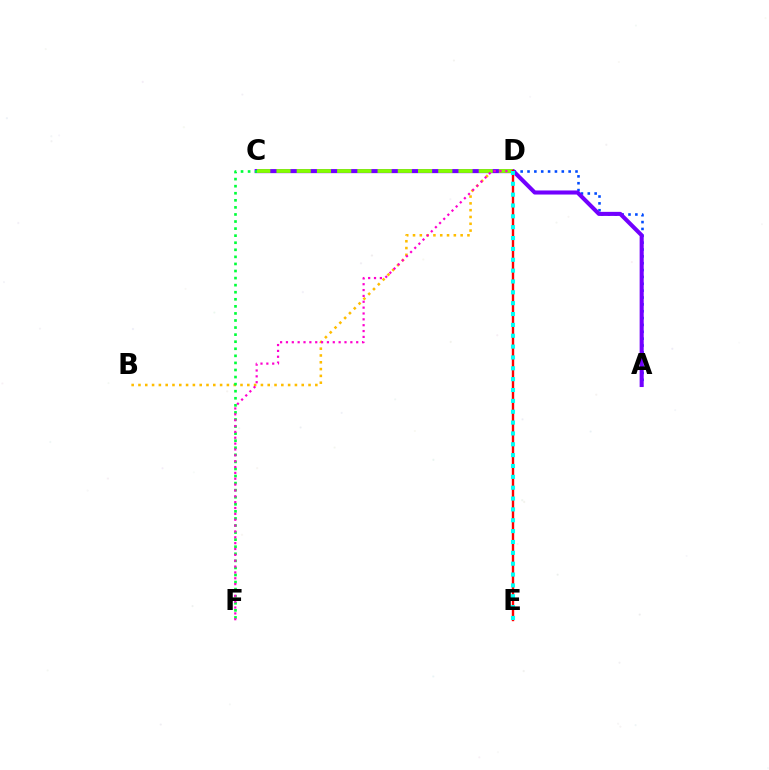{('B', 'D'): [{'color': '#ffbd00', 'line_style': 'dotted', 'thickness': 1.85}], ('A', 'D'): [{'color': '#004bff', 'line_style': 'dotted', 'thickness': 1.86}], ('A', 'C'): [{'color': '#7200ff', 'line_style': 'solid', 'thickness': 2.93}], ('C', 'F'): [{'color': '#00ff39', 'line_style': 'dotted', 'thickness': 1.92}], ('C', 'D'): [{'color': '#84ff00', 'line_style': 'dashed', 'thickness': 2.75}], ('D', 'F'): [{'color': '#ff00cf', 'line_style': 'dotted', 'thickness': 1.59}], ('D', 'E'): [{'color': '#ff0000', 'line_style': 'solid', 'thickness': 1.72}, {'color': '#00fff6', 'line_style': 'dotted', 'thickness': 2.95}]}